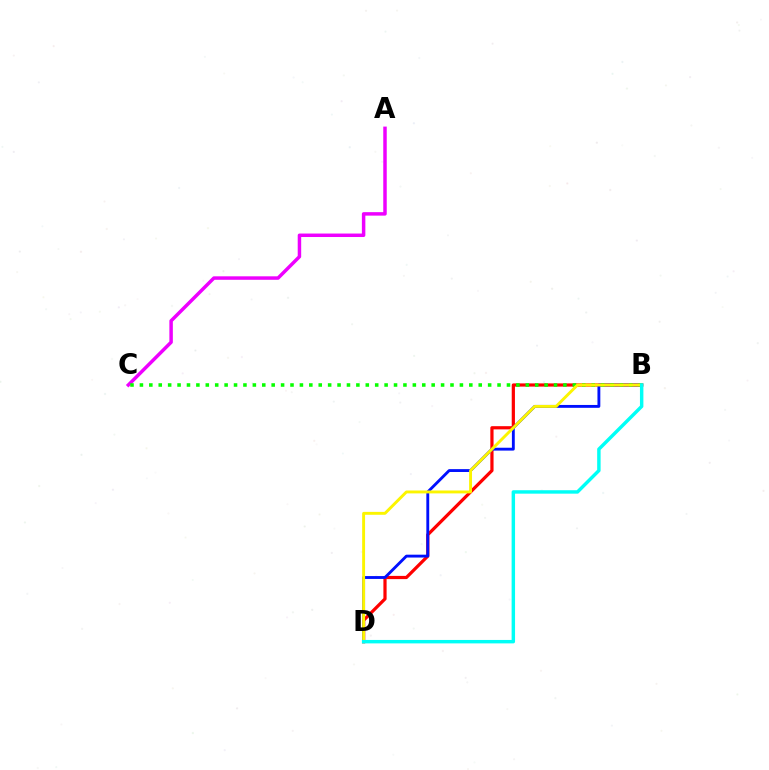{('B', 'D'): [{'color': '#ff0000', 'line_style': 'solid', 'thickness': 2.31}, {'color': '#0010ff', 'line_style': 'solid', 'thickness': 2.06}, {'color': '#fcf500', 'line_style': 'solid', 'thickness': 2.09}, {'color': '#00fff6', 'line_style': 'solid', 'thickness': 2.48}], ('A', 'C'): [{'color': '#ee00ff', 'line_style': 'solid', 'thickness': 2.5}], ('B', 'C'): [{'color': '#08ff00', 'line_style': 'dotted', 'thickness': 2.56}]}